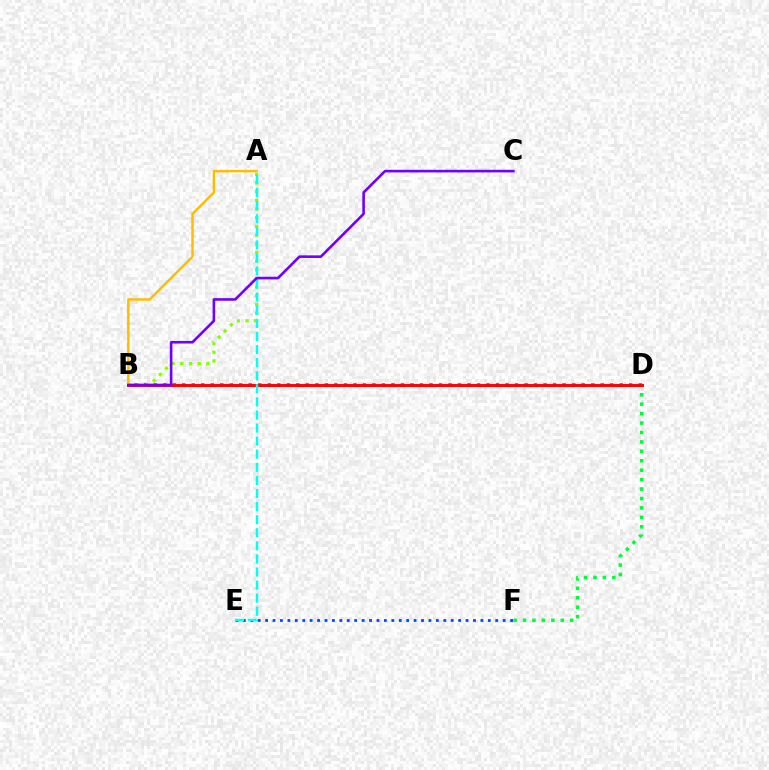{('B', 'D'): [{'color': '#ff00cf', 'line_style': 'dotted', 'thickness': 2.58}, {'color': '#ff0000', 'line_style': 'solid', 'thickness': 2.1}], ('E', 'F'): [{'color': '#004bff', 'line_style': 'dotted', 'thickness': 2.02}], ('D', 'F'): [{'color': '#00ff39', 'line_style': 'dotted', 'thickness': 2.56}], ('A', 'B'): [{'color': '#84ff00', 'line_style': 'dotted', 'thickness': 2.36}, {'color': '#ffbd00', 'line_style': 'solid', 'thickness': 1.78}], ('A', 'E'): [{'color': '#00fff6', 'line_style': 'dashed', 'thickness': 1.78}], ('B', 'C'): [{'color': '#7200ff', 'line_style': 'solid', 'thickness': 1.88}]}